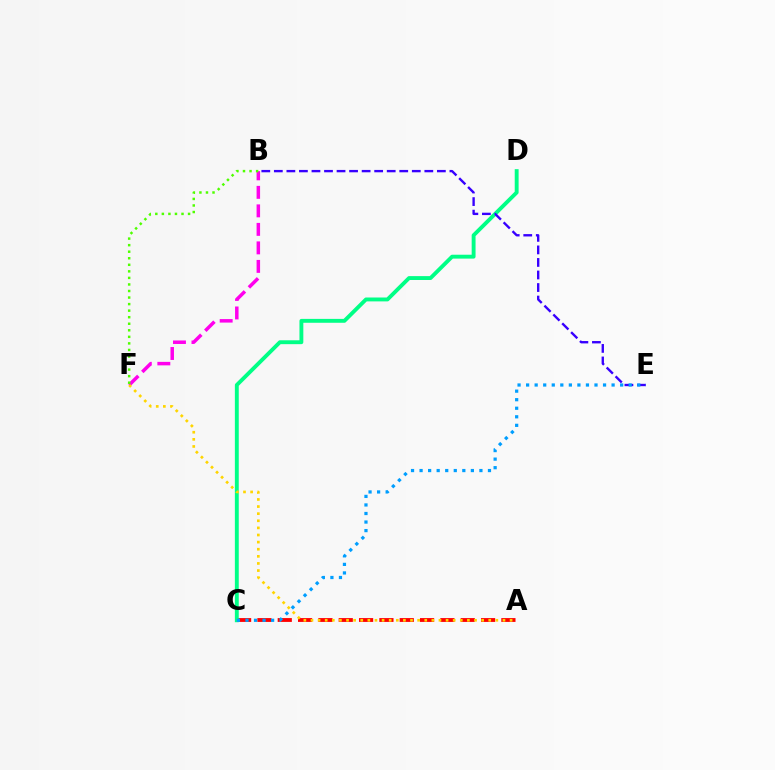{('A', 'C'): [{'color': '#ff0000', 'line_style': 'dashed', 'thickness': 2.76}], ('B', 'F'): [{'color': '#ff00ed', 'line_style': 'dashed', 'thickness': 2.51}, {'color': '#4fff00', 'line_style': 'dotted', 'thickness': 1.78}], ('C', 'D'): [{'color': '#00ff86', 'line_style': 'solid', 'thickness': 2.8}], ('B', 'E'): [{'color': '#3700ff', 'line_style': 'dashed', 'thickness': 1.7}], ('A', 'F'): [{'color': '#ffd500', 'line_style': 'dotted', 'thickness': 1.93}], ('C', 'E'): [{'color': '#009eff', 'line_style': 'dotted', 'thickness': 2.32}]}